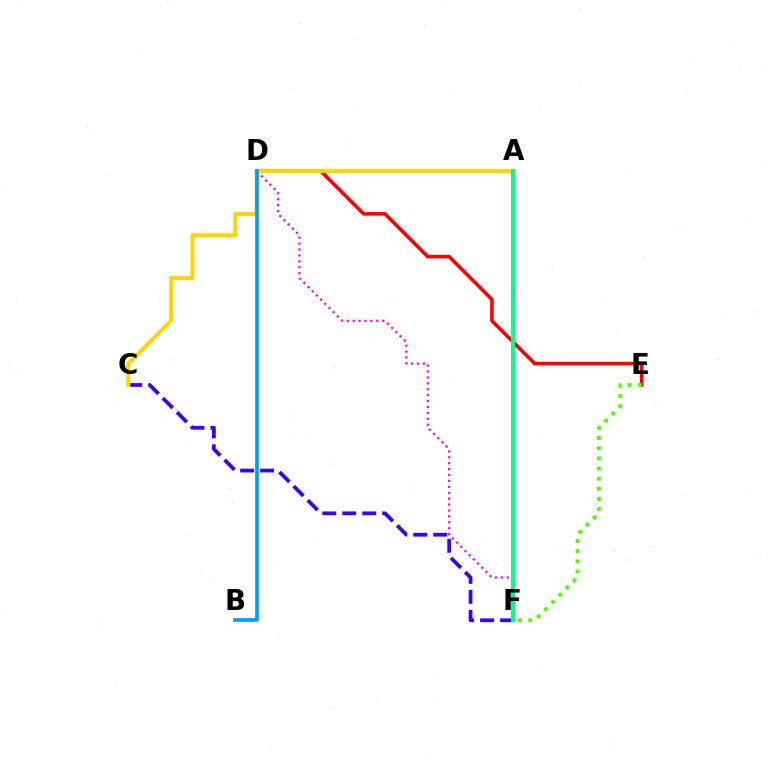{('D', 'F'): [{'color': '#ff00ed', 'line_style': 'dotted', 'thickness': 1.61}], ('D', 'E'): [{'color': '#ff0000', 'line_style': 'solid', 'thickness': 2.59}], ('E', 'F'): [{'color': '#4fff00', 'line_style': 'dotted', 'thickness': 2.76}], ('C', 'F'): [{'color': '#3700ff', 'line_style': 'dashed', 'thickness': 2.71}], ('A', 'C'): [{'color': '#ffd500', 'line_style': 'solid', 'thickness': 2.89}], ('B', 'D'): [{'color': '#009eff', 'line_style': 'solid', 'thickness': 2.68}], ('A', 'F'): [{'color': '#00ff86', 'line_style': 'solid', 'thickness': 2.92}]}